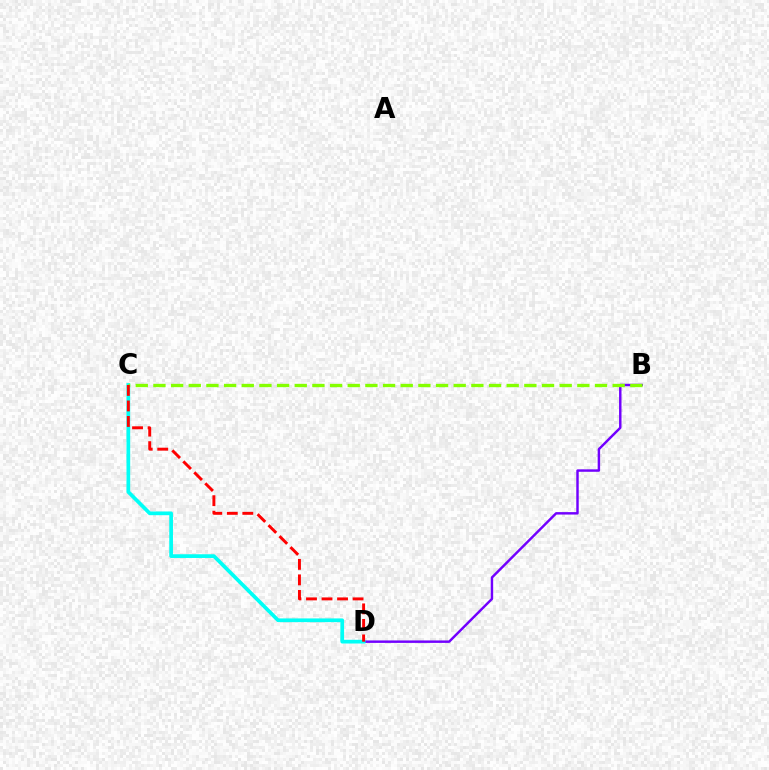{('B', 'D'): [{'color': '#7200ff', 'line_style': 'solid', 'thickness': 1.76}], ('C', 'D'): [{'color': '#00fff6', 'line_style': 'solid', 'thickness': 2.68}, {'color': '#ff0000', 'line_style': 'dashed', 'thickness': 2.11}], ('B', 'C'): [{'color': '#84ff00', 'line_style': 'dashed', 'thickness': 2.4}]}